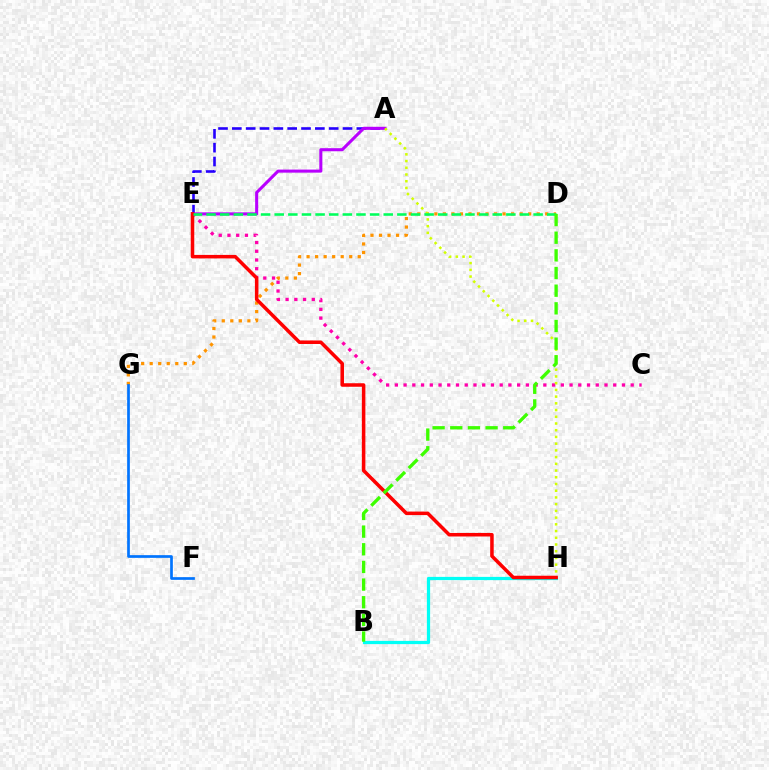{('C', 'E'): [{'color': '#ff00ac', 'line_style': 'dotted', 'thickness': 2.37}], ('D', 'G'): [{'color': '#ff9400', 'line_style': 'dotted', 'thickness': 2.32}], ('B', 'H'): [{'color': '#00fff6', 'line_style': 'solid', 'thickness': 2.33}], ('A', 'E'): [{'color': '#2500ff', 'line_style': 'dashed', 'thickness': 1.88}, {'color': '#b900ff', 'line_style': 'solid', 'thickness': 2.2}], ('F', 'G'): [{'color': '#0074ff', 'line_style': 'solid', 'thickness': 1.94}], ('A', 'H'): [{'color': '#d1ff00', 'line_style': 'dotted', 'thickness': 1.83}], ('E', 'H'): [{'color': '#ff0000', 'line_style': 'solid', 'thickness': 2.54}], ('D', 'E'): [{'color': '#00ff5c', 'line_style': 'dashed', 'thickness': 1.85}], ('B', 'D'): [{'color': '#3dff00', 'line_style': 'dashed', 'thickness': 2.4}]}